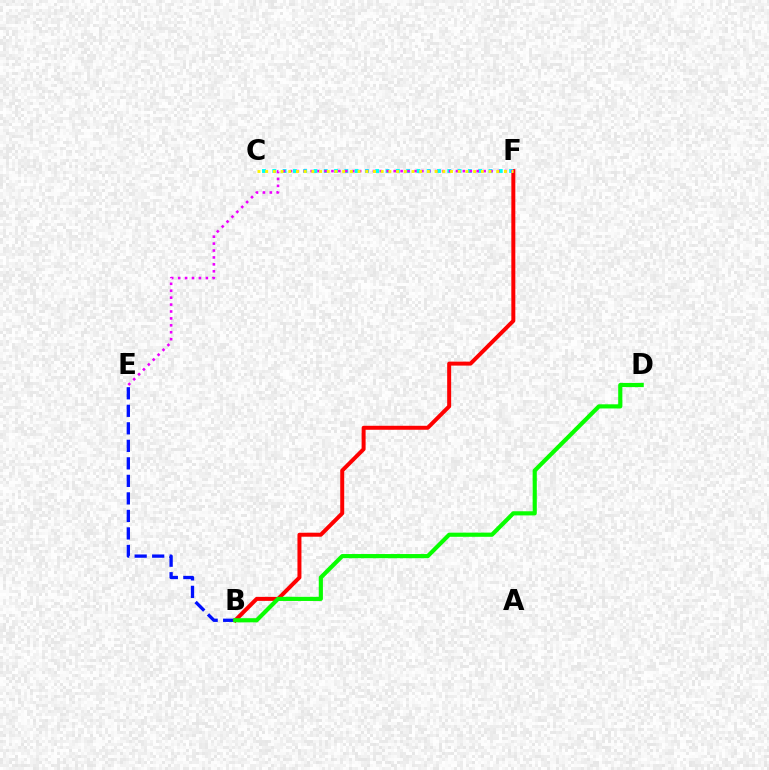{('B', 'E'): [{'color': '#0010ff', 'line_style': 'dashed', 'thickness': 2.38}], ('B', 'F'): [{'color': '#ff0000', 'line_style': 'solid', 'thickness': 2.87}], ('C', 'F'): [{'color': '#00fff6', 'line_style': 'dotted', 'thickness': 2.8}, {'color': '#fcf500', 'line_style': 'dotted', 'thickness': 2.09}], ('E', 'F'): [{'color': '#ee00ff', 'line_style': 'dotted', 'thickness': 1.88}], ('B', 'D'): [{'color': '#08ff00', 'line_style': 'solid', 'thickness': 2.99}]}